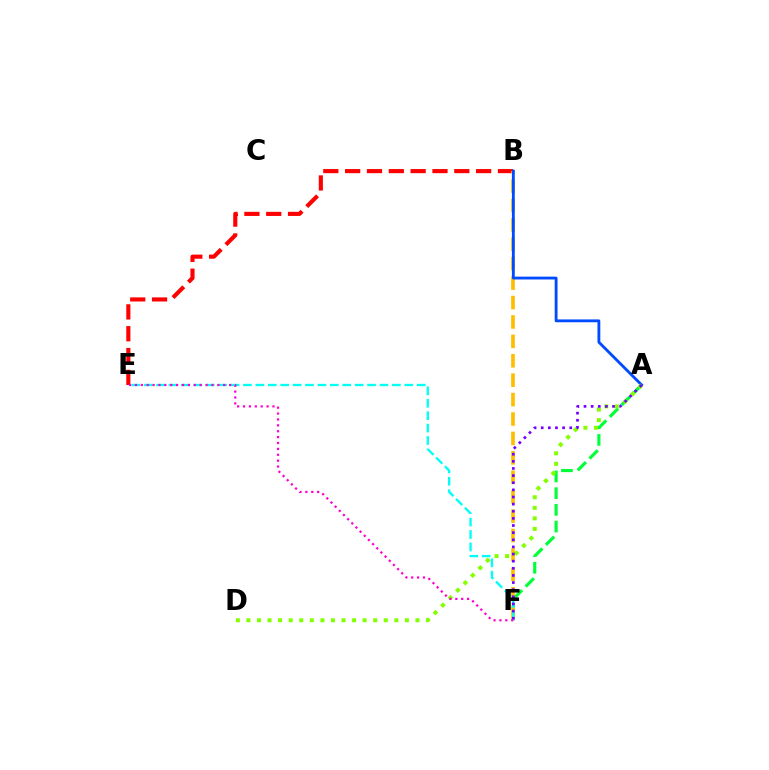{('B', 'E'): [{'color': '#ff0000', 'line_style': 'dashed', 'thickness': 2.97}], ('A', 'F'): [{'color': '#00ff39', 'line_style': 'dashed', 'thickness': 2.27}, {'color': '#7200ff', 'line_style': 'dotted', 'thickness': 1.94}], ('B', 'F'): [{'color': '#ffbd00', 'line_style': 'dashed', 'thickness': 2.64}], ('E', 'F'): [{'color': '#00fff6', 'line_style': 'dashed', 'thickness': 1.69}, {'color': '#ff00cf', 'line_style': 'dotted', 'thickness': 1.6}], ('A', 'B'): [{'color': '#004bff', 'line_style': 'solid', 'thickness': 2.04}], ('A', 'D'): [{'color': '#84ff00', 'line_style': 'dotted', 'thickness': 2.87}]}